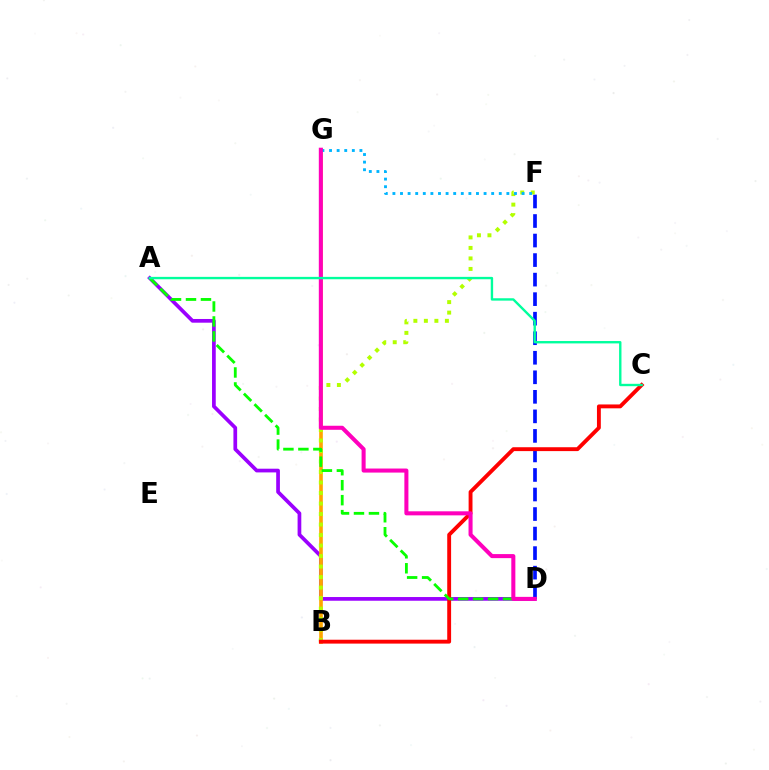{('D', 'F'): [{'color': '#0010ff', 'line_style': 'dashed', 'thickness': 2.65}], ('A', 'D'): [{'color': '#9b00ff', 'line_style': 'solid', 'thickness': 2.67}, {'color': '#08ff00', 'line_style': 'dashed', 'thickness': 2.03}], ('B', 'G'): [{'color': '#ffa500', 'line_style': 'solid', 'thickness': 2.62}], ('B', 'F'): [{'color': '#b3ff00', 'line_style': 'dotted', 'thickness': 2.85}], ('F', 'G'): [{'color': '#00b5ff', 'line_style': 'dotted', 'thickness': 2.06}], ('B', 'C'): [{'color': '#ff0000', 'line_style': 'solid', 'thickness': 2.79}], ('D', 'G'): [{'color': '#ff00bd', 'line_style': 'solid', 'thickness': 2.91}], ('A', 'C'): [{'color': '#00ff9d', 'line_style': 'solid', 'thickness': 1.71}]}